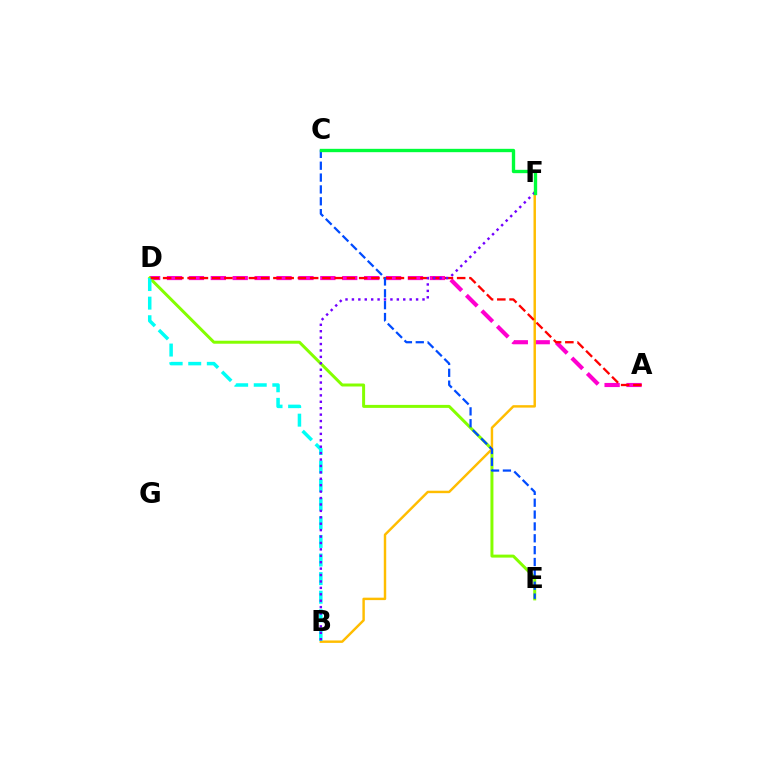{('A', 'D'): [{'color': '#ff00cf', 'line_style': 'dashed', 'thickness': 2.98}, {'color': '#ff0000', 'line_style': 'dashed', 'thickness': 1.66}], ('D', 'E'): [{'color': '#84ff00', 'line_style': 'solid', 'thickness': 2.15}], ('B', 'F'): [{'color': '#ffbd00', 'line_style': 'solid', 'thickness': 1.76}, {'color': '#7200ff', 'line_style': 'dotted', 'thickness': 1.74}], ('B', 'D'): [{'color': '#00fff6', 'line_style': 'dashed', 'thickness': 2.53}], ('C', 'E'): [{'color': '#004bff', 'line_style': 'dashed', 'thickness': 1.61}], ('C', 'F'): [{'color': '#00ff39', 'line_style': 'solid', 'thickness': 2.41}]}